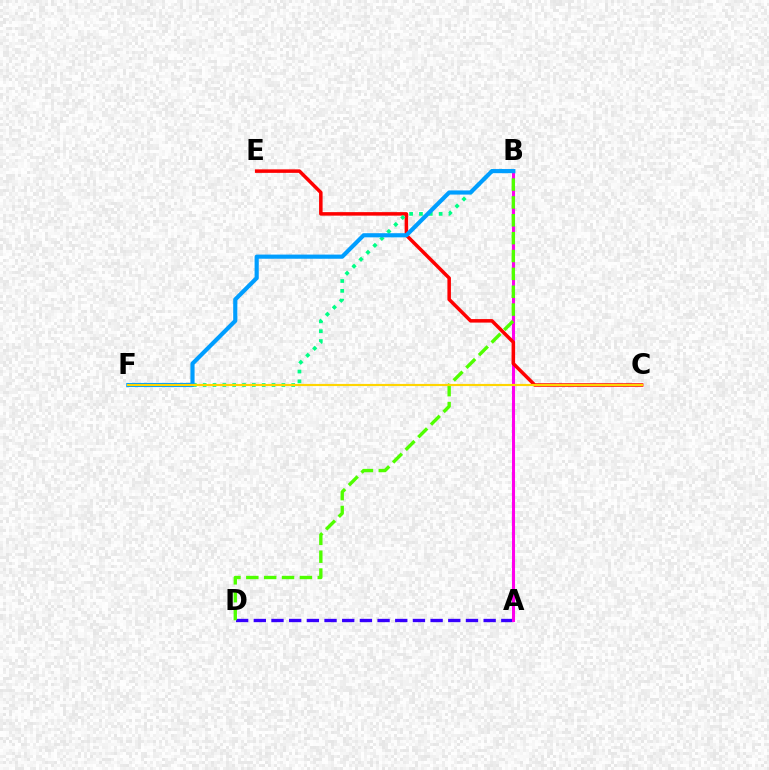{('A', 'D'): [{'color': '#3700ff', 'line_style': 'dashed', 'thickness': 2.4}], ('A', 'B'): [{'color': '#ff00ed', 'line_style': 'solid', 'thickness': 2.2}], ('C', 'E'): [{'color': '#ff0000', 'line_style': 'solid', 'thickness': 2.53}], ('B', 'D'): [{'color': '#4fff00', 'line_style': 'dashed', 'thickness': 2.43}], ('B', 'F'): [{'color': '#00ff86', 'line_style': 'dotted', 'thickness': 2.67}, {'color': '#009eff', 'line_style': 'solid', 'thickness': 2.99}], ('C', 'F'): [{'color': '#ffd500', 'line_style': 'solid', 'thickness': 1.56}]}